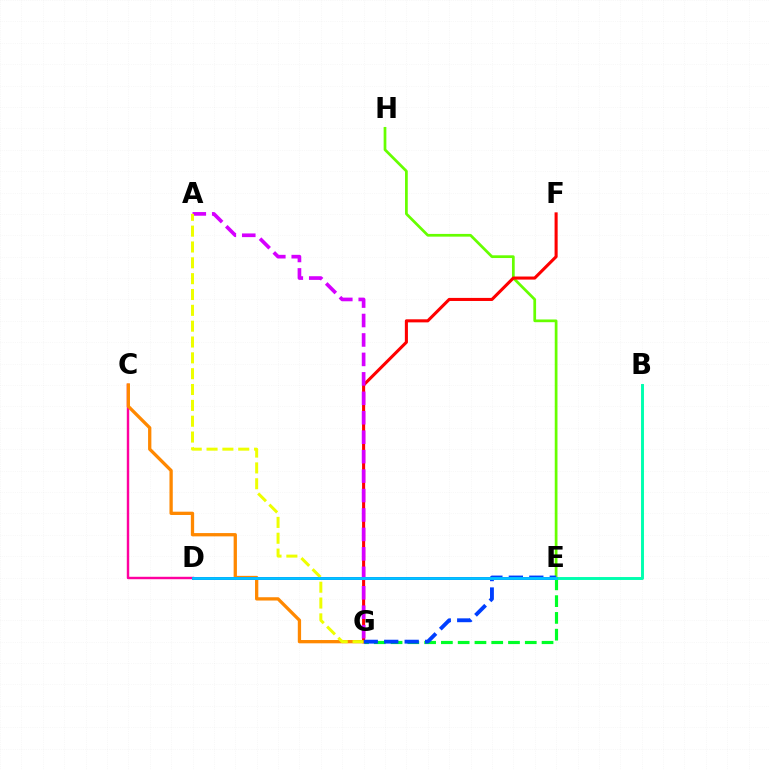{('C', 'D'): [{'color': '#ff00a0', 'line_style': 'solid', 'thickness': 1.75}], ('C', 'G'): [{'color': '#ff8800', 'line_style': 'solid', 'thickness': 2.37}], ('B', 'E'): [{'color': '#00ffaf', 'line_style': 'solid', 'thickness': 2.11}], ('D', 'E'): [{'color': '#4f00ff', 'line_style': 'solid', 'thickness': 2.15}, {'color': '#00c7ff', 'line_style': 'solid', 'thickness': 2.0}], ('E', 'H'): [{'color': '#66ff00', 'line_style': 'solid', 'thickness': 1.96}], ('E', 'G'): [{'color': '#00ff27', 'line_style': 'dashed', 'thickness': 2.28}, {'color': '#003fff', 'line_style': 'dashed', 'thickness': 2.78}], ('F', 'G'): [{'color': '#ff0000', 'line_style': 'solid', 'thickness': 2.21}], ('A', 'G'): [{'color': '#d600ff', 'line_style': 'dashed', 'thickness': 2.64}, {'color': '#eeff00', 'line_style': 'dashed', 'thickness': 2.15}]}